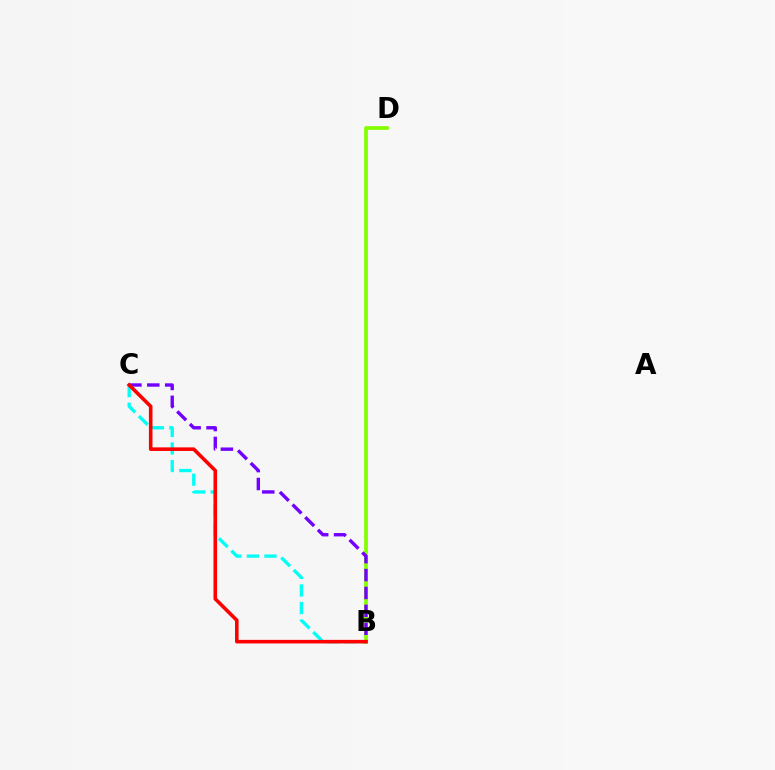{('B', 'D'): [{'color': '#84ff00', 'line_style': 'solid', 'thickness': 2.69}], ('B', 'C'): [{'color': '#00fff6', 'line_style': 'dashed', 'thickness': 2.39}, {'color': '#7200ff', 'line_style': 'dashed', 'thickness': 2.43}, {'color': '#ff0000', 'line_style': 'solid', 'thickness': 2.58}]}